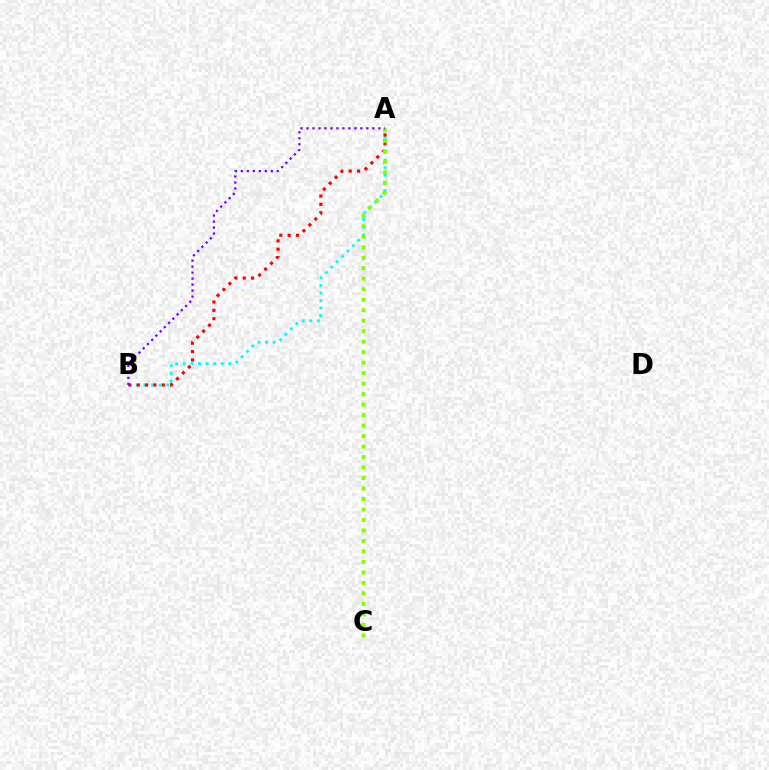{('A', 'B'): [{'color': '#00fff6', 'line_style': 'dotted', 'thickness': 2.06}, {'color': '#ff0000', 'line_style': 'dotted', 'thickness': 2.27}, {'color': '#7200ff', 'line_style': 'dotted', 'thickness': 1.63}], ('A', 'C'): [{'color': '#84ff00', 'line_style': 'dotted', 'thickness': 2.85}]}